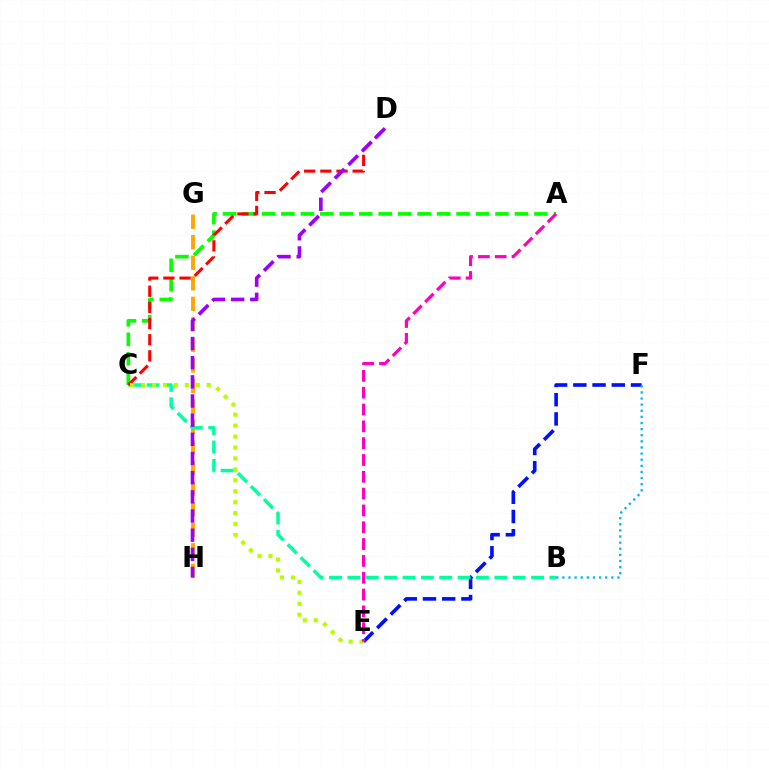{('E', 'F'): [{'color': '#0010ff', 'line_style': 'dashed', 'thickness': 2.61}], ('A', 'C'): [{'color': '#08ff00', 'line_style': 'dashed', 'thickness': 2.64}], ('G', 'H'): [{'color': '#ffa500', 'line_style': 'dashed', 'thickness': 2.79}], ('B', 'C'): [{'color': '#00ff9d', 'line_style': 'dashed', 'thickness': 2.5}], ('C', 'D'): [{'color': '#ff0000', 'line_style': 'dashed', 'thickness': 2.2}], ('C', 'E'): [{'color': '#b3ff00', 'line_style': 'dotted', 'thickness': 2.97}], ('D', 'H'): [{'color': '#9b00ff', 'line_style': 'dashed', 'thickness': 2.6}], ('A', 'E'): [{'color': '#ff00bd', 'line_style': 'dashed', 'thickness': 2.29}], ('B', 'F'): [{'color': '#00b5ff', 'line_style': 'dotted', 'thickness': 1.66}]}